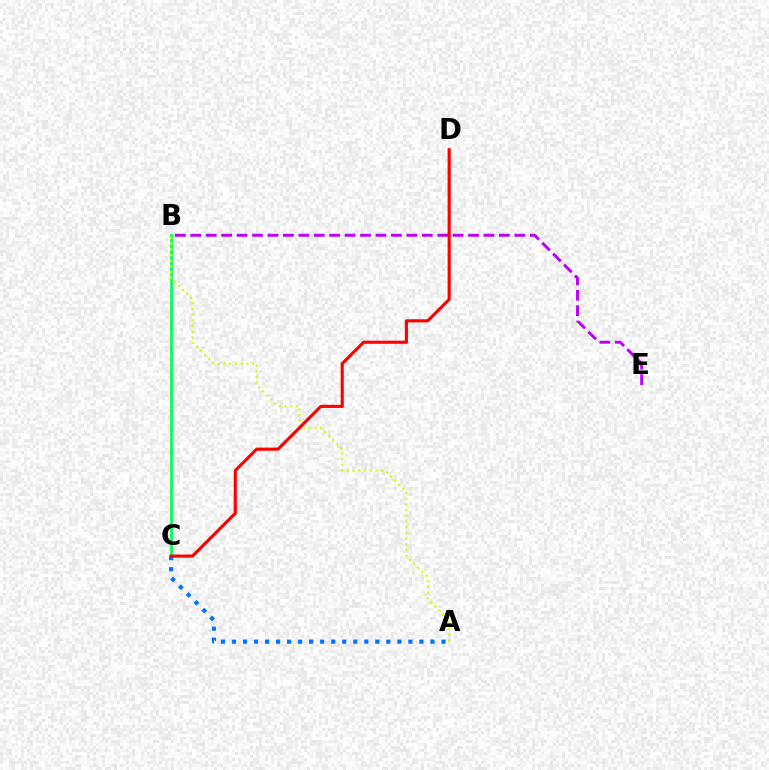{('B', 'E'): [{'color': '#b900ff', 'line_style': 'dashed', 'thickness': 2.1}], ('B', 'C'): [{'color': '#00ff5c', 'line_style': 'solid', 'thickness': 1.98}], ('A', 'B'): [{'color': '#d1ff00', 'line_style': 'dotted', 'thickness': 1.55}], ('A', 'C'): [{'color': '#0074ff', 'line_style': 'dotted', 'thickness': 3.0}], ('C', 'D'): [{'color': '#ff0000', 'line_style': 'solid', 'thickness': 2.24}]}